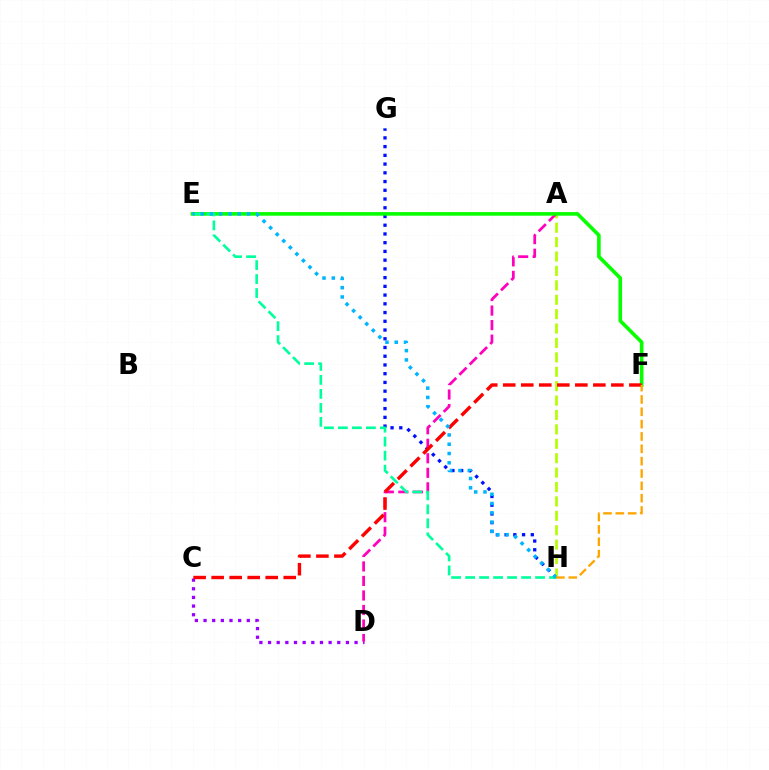{('C', 'D'): [{'color': '#9b00ff', 'line_style': 'dotted', 'thickness': 2.35}], ('G', 'H'): [{'color': '#0010ff', 'line_style': 'dotted', 'thickness': 2.37}], ('A', 'H'): [{'color': '#b3ff00', 'line_style': 'dashed', 'thickness': 1.96}], ('A', 'D'): [{'color': '#ff00bd', 'line_style': 'dashed', 'thickness': 1.97}], ('E', 'F'): [{'color': '#08ff00', 'line_style': 'solid', 'thickness': 2.6}], ('C', 'F'): [{'color': '#ff0000', 'line_style': 'dashed', 'thickness': 2.45}], ('E', 'H'): [{'color': '#00ff9d', 'line_style': 'dashed', 'thickness': 1.9}, {'color': '#00b5ff', 'line_style': 'dotted', 'thickness': 2.52}], ('F', 'H'): [{'color': '#ffa500', 'line_style': 'dashed', 'thickness': 1.68}]}